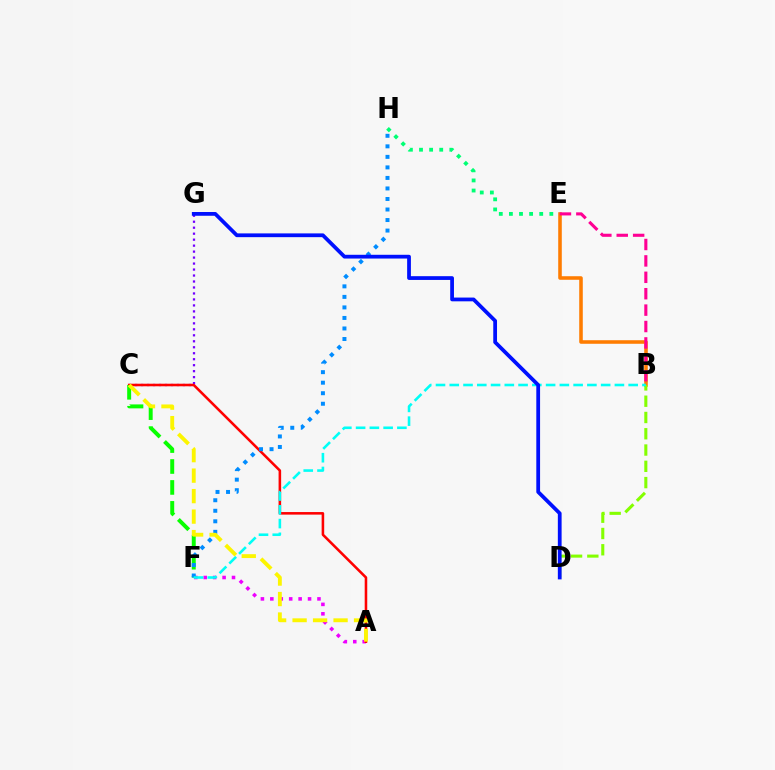{('A', 'F'): [{'color': '#ee00ff', 'line_style': 'dotted', 'thickness': 2.56}], ('C', 'G'): [{'color': '#7200ff', 'line_style': 'dotted', 'thickness': 1.62}], ('A', 'C'): [{'color': '#ff0000', 'line_style': 'solid', 'thickness': 1.84}, {'color': '#fcf500', 'line_style': 'dashed', 'thickness': 2.78}], ('C', 'F'): [{'color': '#08ff00', 'line_style': 'dashed', 'thickness': 2.84}], ('E', 'H'): [{'color': '#00ff74', 'line_style': 'dotted', 'thickness': 2.75}], ('F', 'H'): [{'color': '#008cff', 'line_style': 'dotted', 'thickness': 2.86}], ('B', 'E'): [{'color': '#ff7c00', 'line_style': 'solid', 'thickness': 2.56}, {'color': '#ff0094', 'line_style': 'dashed', 'thickness': 2.23}], ('B', 'D'): [{'color': '#84ff00', 'line_style': 'dashed', 'thickness': 2.21}], ('B', 'F'): [{'color': '#00fff6', 'line_style': 'dashed', 'thickness': 1.87}], ('D', 'G'): [{'color': '#0010ff', 'line_style': 'solid', 'thickness': 2.71}]}